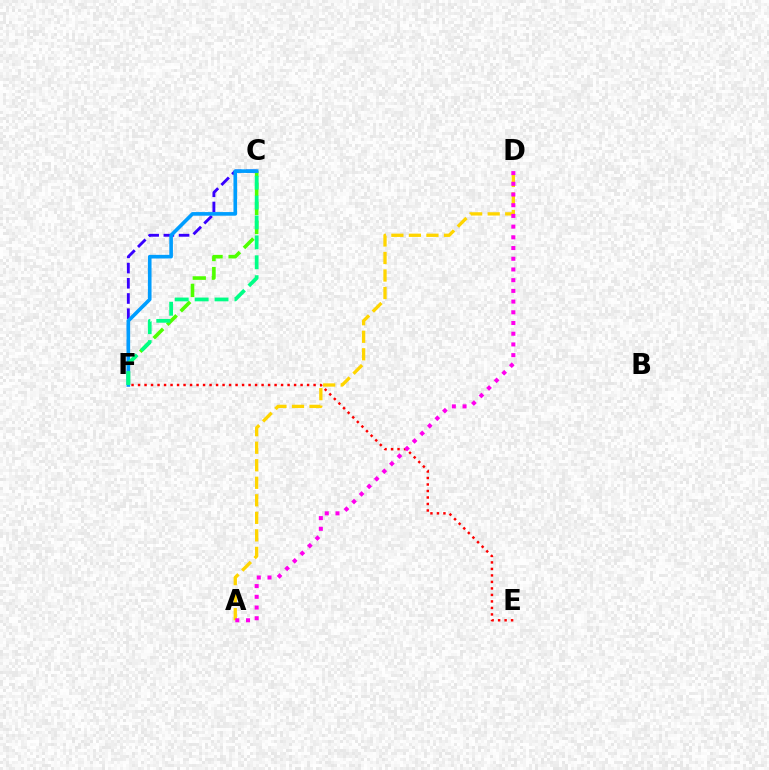{('C', 'F'): [{'color': '#3700ff', 'line_style': 'dashed', 'thickness': 2.07}, {'color': '#4fff00', 'line_style': 'dashed', 'thickness': 2.59}, {'color': '#009eff', 'line_style': 'solid', 'thickness': 2.61}, {'color': '#00ff86', 'line_style': 'dashed', 'thickness': 2.71}], ('A', 'D'): [{'color': '#ffd500', 'line_style': 'dashed', 'thickness': 2.38}, {'color': '#ff00ed', 'line_style': 'dotted', 'thickness': 2.91}], ('E', 'F'): [{'color': '#ff0000', 'line_style': 'dotted', 'thickness': 1.77}]}